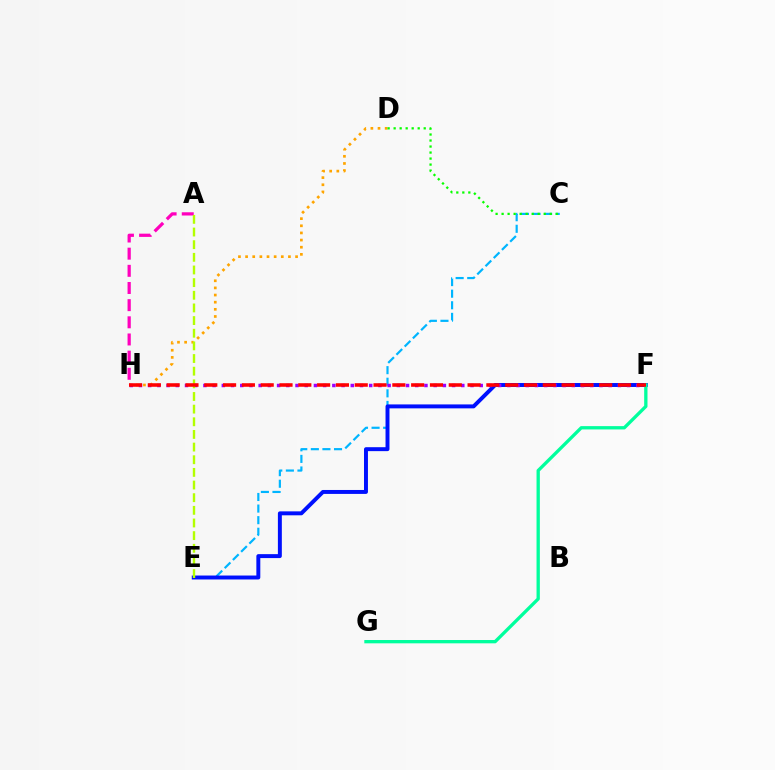{('C', 'E'): [{'color': '#00b5ff', 'line_style': 'dashed', 'thickness': 1.57}], ('E', 'F'): [{'color': '#0010ff', 'line_style': 'solid', 'thickness': 2.84}], ('D', 'H'): [{'color': '#ffa500', 'line_style': 'dotted', 'thickness': 1.94}], ('C', 'D'): [{'color': '#08ff00', 'line_style': 'dotted', 'thickness': 1.63}], ('A', 'H'): [{'color': '#ff00bd', 'line_style': 'dashed', 'thickness': 2.33}], ('F', 'H'): [{'color': '#9b00ff', 'line_style': 'dotted', 'thickness': 2.5}, {'color': '#ff0000', 'line_style': 'dashed', 'thickness': 2.55}], ('A', 'E'): [{'color': '#b3ff00', 'line_style': 'dashed', 'thickness': 1.72}], ('F', 'G'): [{'color': '#00ff9d', 'line_style': 'solid', 'thickness': 2.38}]}